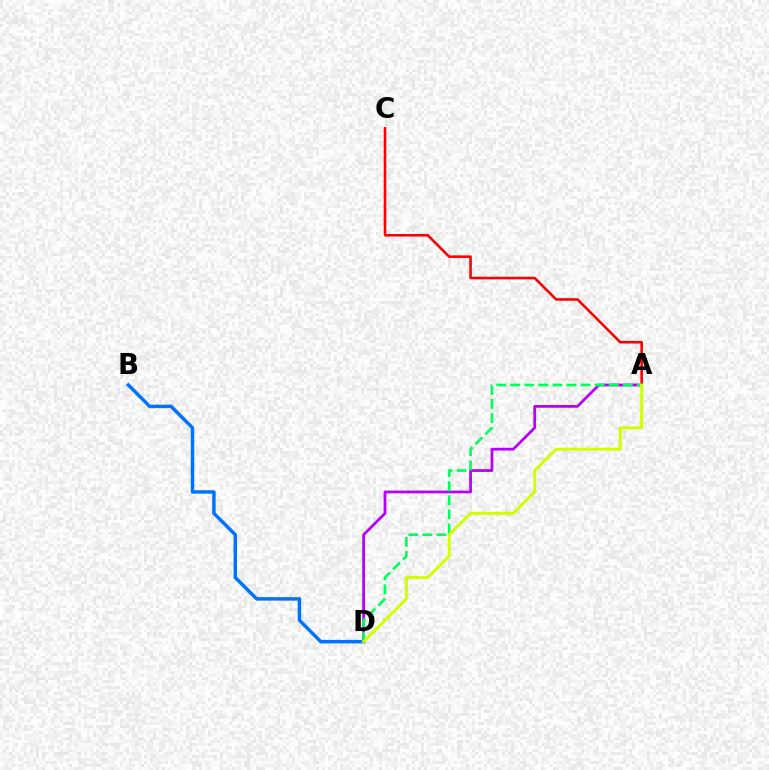{('B', 'D'): [{'color': '#0074ff', 'line_style': 'solid', 'thickness': 2.5}], ('A', 'D'): [{'color': '#b900ff', 'line_style': 'solid', 'thickness': 1.98}, {'color': '#00ff5c', 'line_style': 'dashed', 'thickness': 1.91}, {'color': '#d1ff00', 'line_style': 'solid', 'thickness': 2.12}], ('A', 'C'): [{'color': '#ff0000', 'line_style': 'solid', 'thickness': 1.86}]}